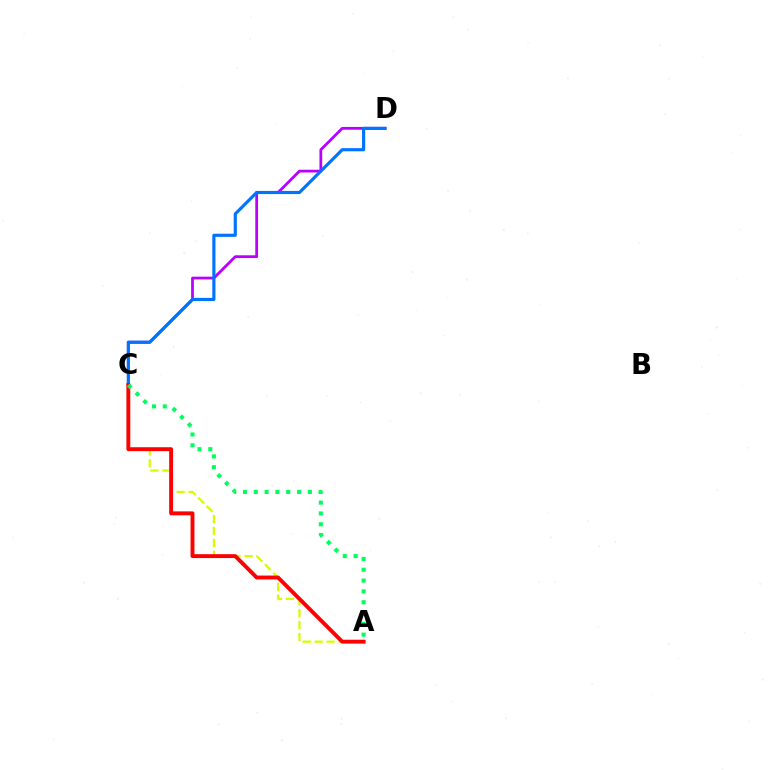{('C', 'D'): [{'color': '#b900ff', 'line_style': 'solid', 'thickness': 1.99}, {'color': '#0074ff', 'line_style': 'solid', 'thickness': 2.27}], ('A', 'C'): [{'color': '#d1ff00', 'line_style': 'dashed', 'thickness': 1.62}, {'color': '#ff0000', 'line_style': 'solid', 'thickness': 2.8}, {'color': '#00ff5c', 'line_style': 'dotted', 'thickness': 2.94}]}